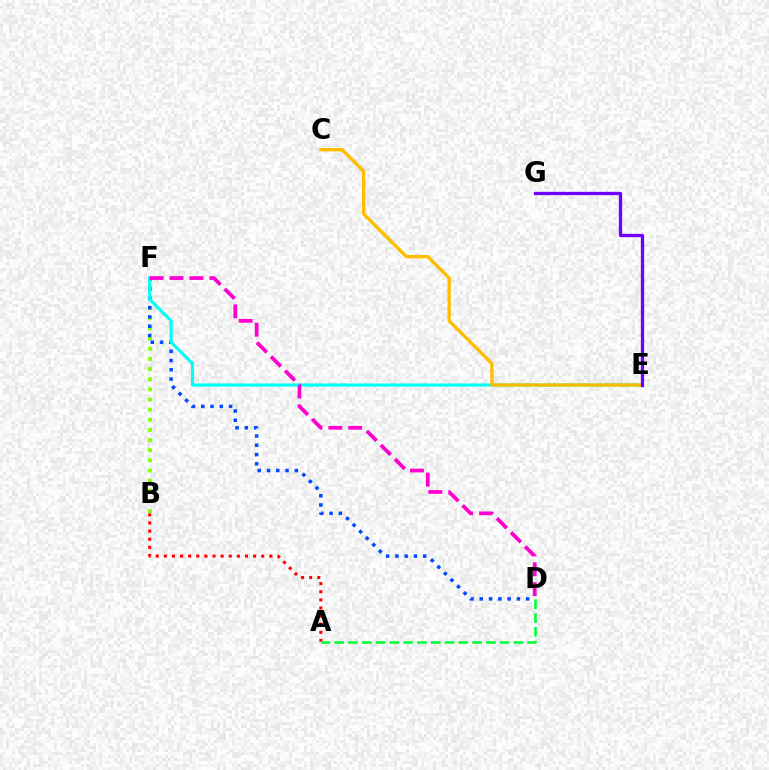{('B', 'F'): [{'color': '#84ff00', 'line_style': 'dotted', 'thickness': 2.76}], ('D', 'F'): [{'color': '#004bff', 'line_style': 'dotted', 'thickness': 2.52}, {'color': '#ff00cf', 'line_style': 'dashed', 'thickness': 2.7}], ('E', 'F'): [{'color': '#00fff6', 'line_style': 'solid', 'thickness': 2.25}], ('A', 'D'): [{'color': '#00ff39', 'line_style': 'dashed', 'thickness': 1.87}], ('A', 'B'): [{'color': '#ff0000', 'line_style': 'dotted', 'thickness': 2.21}], ('C', 'E'): [{'color': '#ffbd00', 'line_style': 'solid', 'thickness': 2.41}], ('E', 'G'): [{'color': '#7200ff', 'line_style': 'solid', 'thickness': 2.38}]}